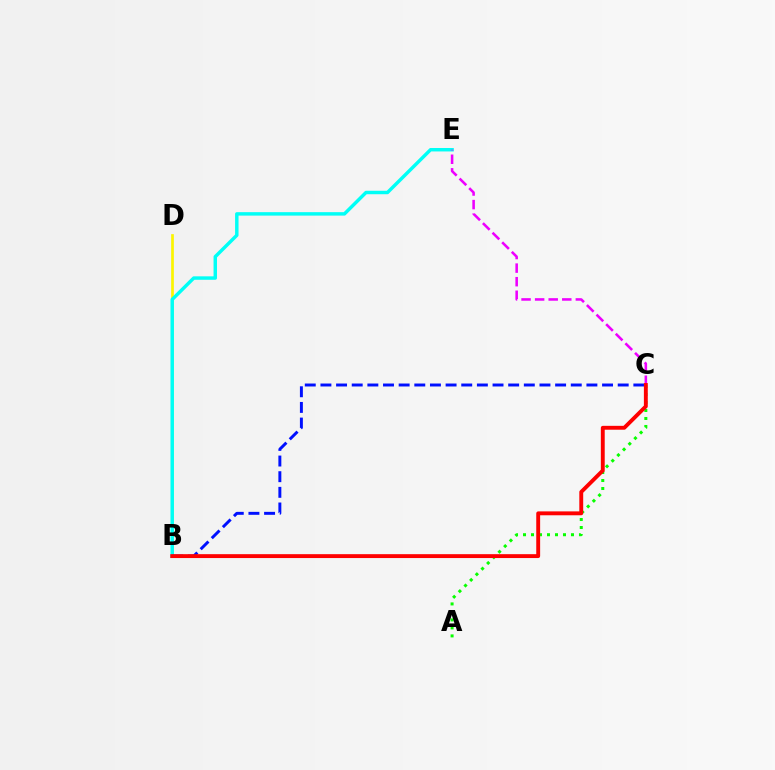{('A', 'C'): [{'color': '#08ff00', 'line_style': 'dotted', 'thickness': 2.17}], ('B', 'D'): [{'color': '#fcf500', 'line_style': 'solid', 'thickness': 1.95}], ('B', 'E'): [{'color': '#00fff6', 'line_style': 'solid', 'thickness': 2.48}], ('B', 'C'): [{'color': '#0010ff', 'line_style': 'dashed', 'thickness': 2.13}, {'color': '#ff0000', 'line_style': 'solid', 'thickness': 2.8}], ('C', 'E'): [{'color': '#ee00ff', 'line_style': 'dashed', 'thickness': 1.84}]}